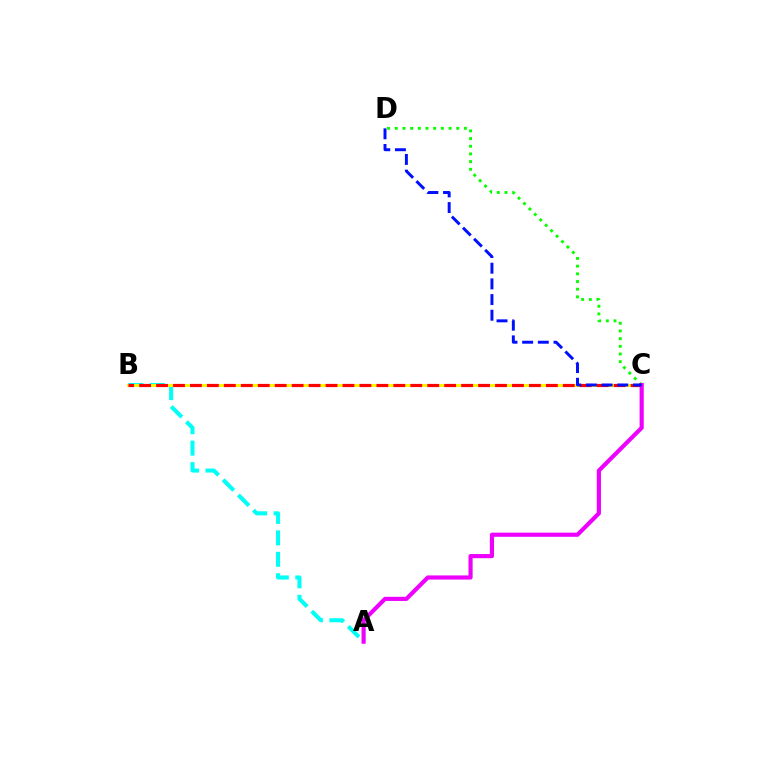{('C', 'D'): [{'color': '#08ff00', 'line_style': 'dotted', 'thickness': 2.09}, {'color': '#0010ff', 'line_style': 'dashed', 'thickness': 2.13}], ('A', 'B'): [{'color': '#00fff6', 'line_style': 'dashed', 'thickness': 2.91}], ('B', 'C'): [{'color': '#fcf500', 'line_style': 'solid', 'thickness': 2.1}, {'color': '#ff0000', 'line_style': 'dashed', 'thickness': 2.3}], ('A', 'C'): [{'color': '#ee00ff', 'line_style': 'solid', 'thickness': 2.98}]}